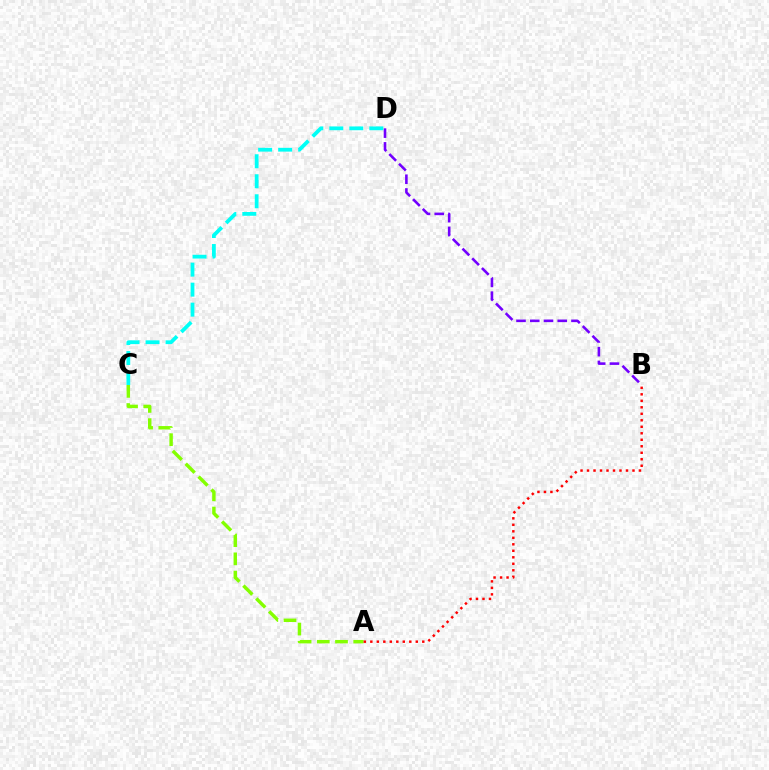{('B', 'D'): [{'color': '#7200ff', 'line_style': 'dashed', 'thickness': 1.87}], ('A', 'C'): [{'color': '#84ff00', 'line_style': 'dashed', 'thickness': 2.48}], ('A', 'B'): [{'color': '#ff0000', 'line_style': 'dotted', 'thickness': 1.76}], ('C', 'D'): [{'color': '#00fff6', 'line_style': 'dashed', 'thickness': 2.72}]}